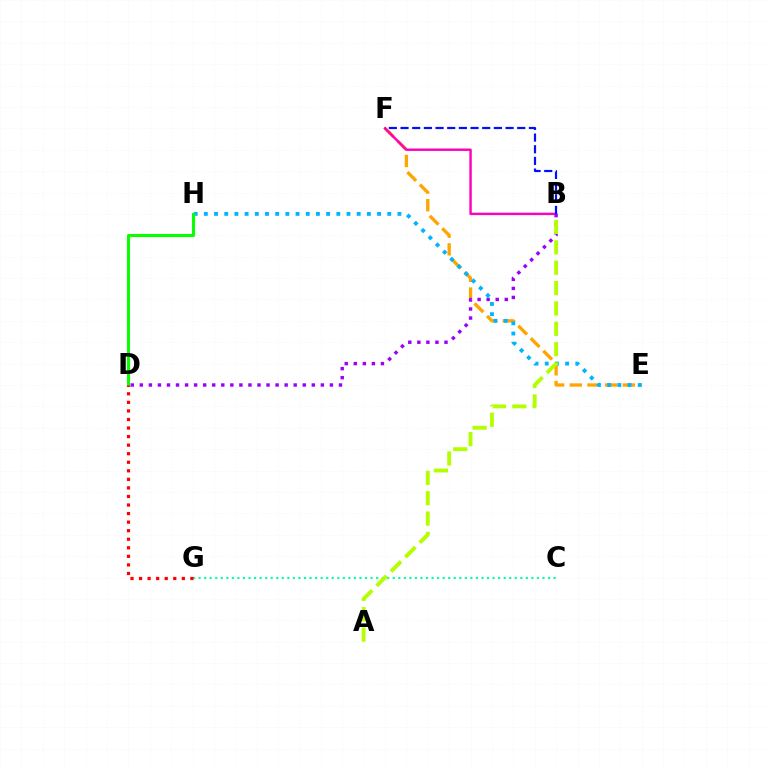{('E', 'F'): [{'color': '#ffa500', 'line_style': 'dashed', 'thickness': 2.4}], ('B', 'F'): [{'color': '#ff00bd', 'line_style': 'solid', 'thickness': 1.75}, {'color': '#0010ff', 'line_style': 'dashed', 'thickness': 1.59}], ('B', 'D'): [{'color': '#9b00ff', 'line_style': 'dotted', 'thickness': 2.46}], ('C', 'G'): [{'color': '#00ff9d', 'line_style': 'dotted', 'thickness': 1.51}], ('E', 'H'): [{'color': '#00b5ff', 'line_style': 'dotted', 'thickness': 2.77}], ('A', 'B'): [{'color': '#b3ff00', 'line_style': 'dashed', 'thickness': 2.77}], ('D', 'H'): [{'color': '#08ff00', 'line_style': 'solid', 'thickness': 2.2}], ('D', 'G'): [{'color': '#ff0000', 'line_style': 'dotted', 'thickness': 2.32}]}